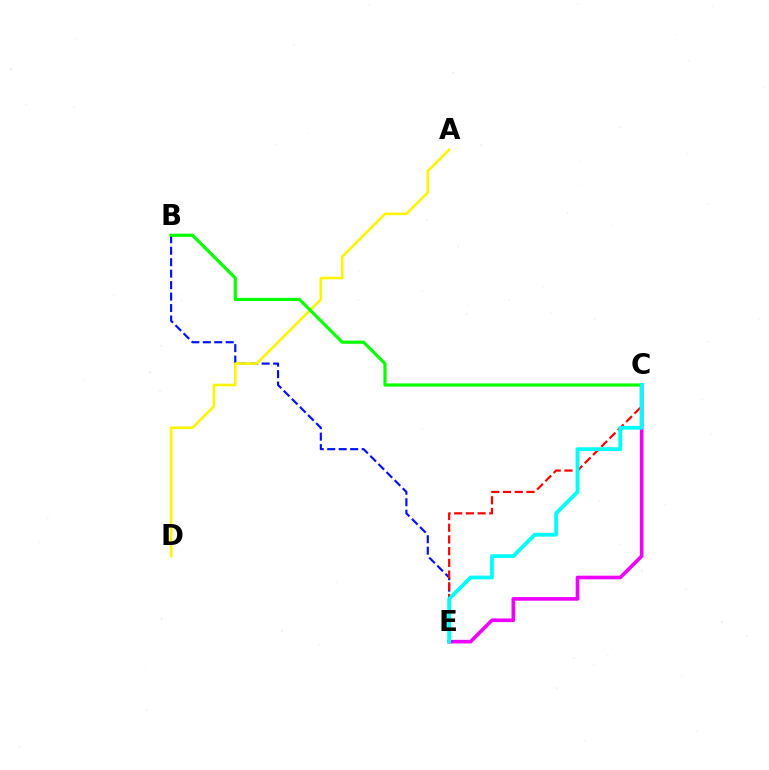{('B', 'E'): [{'color': '#0010ff', 'line_style': 'dashed', 'thickness': 1.56}], ('C', 'E'): [{'color': '#ff0000', 'line_style': 'dashed', 'thickness': 1.59}, {'color': '#ee00ff', 'line_style': 'solid', 'thickness': 2.62}, {'color': '#00fff6', 'line_style': 'solid', 'thickness': 2.75}], ('A', 'D'): [{'color': '#fcf500', 'line_style': 'solid', 'thickness': 1.87}], ('B', 'C'): [{'color': '#08ff00', 'line_style': 'solid', 'thickness': 2.29}]}